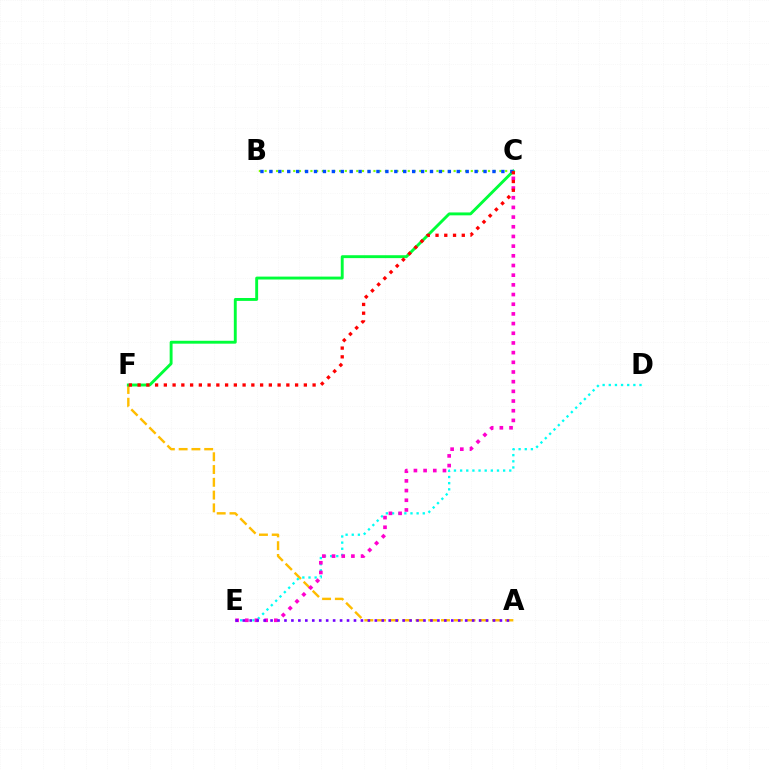{('A', 'F'): [{'color': '#ffbd00', 'line_style': 'dashed', 'thickness': 1.74}], ('B', 'C'): [{'color': '#84ff00', 'line_style': 'dotted', 'thickness': 1.56}, {'color': '#004bff', 'line_style': 'dotted', 'thickness': 2.42}], ('D', 'E'): [{'color': '#00fff6', 'line_style': 'dotted', 'thickness': 1.67}], ('C', 'F'): [{'color': '#00ff39', 'line_style': 'solid', 'thickness': 2.09}, {'color': '#ff0000', 'line_style': 'dotted', 'thickness': 2.38}], ('C', 'E'): [{'color': '#ff00cf', 'line_style': 'dotted', 'thickness': 2.63}], ('A', 'E'): [{'color': '#7200ff', 'line_style': 'dotted', 'thickness': 1.89}]}